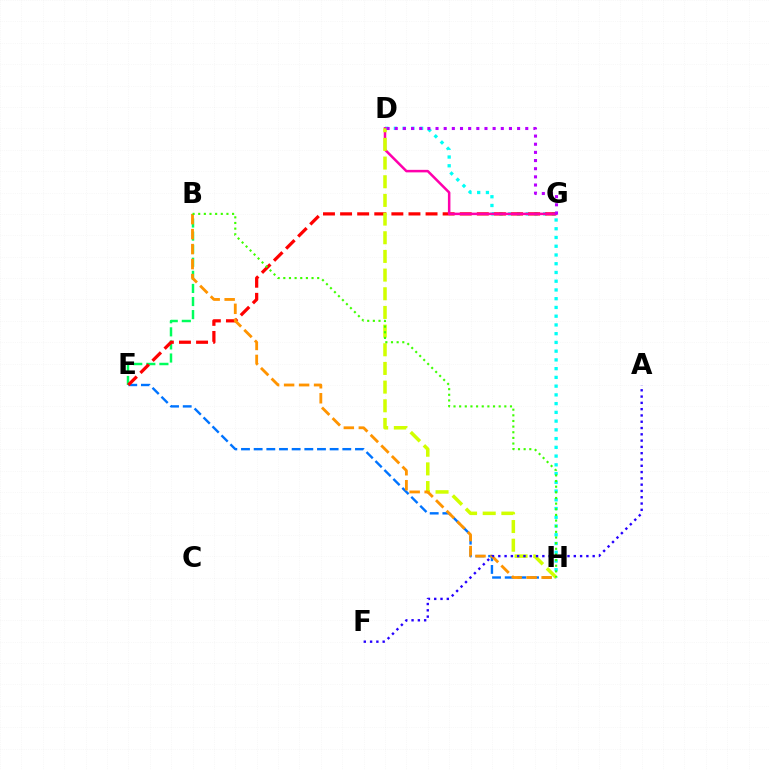{('B', 'E'): [{'color': '#00ff5c', 'line_style': 'dashed', 'thickness': 1.78}], ('E', 'H'): [{'color': '#0074ff', 'line_style': 'dashed', 'thickness': 1.72}], ('D', 'H'): [{'color': '#00fff6', 'line_style': 'dotted', 'thickness': 2.38}, {'color': '#d1ff00', 'line_style': 'dashed', 'thickness': 2.54}], ('E', 'G'): [{'color': '#ff0000', 'line_style': 'dashed', 'thickness': 2.32}], ('D', 'G'): [{'color': '#ff00ac', 'line_style': 'solid', 'thickness': 1.81}, {'color': '#b900ff', 'line_style': 'dotted', 'thickness': 2.22}], ('B', 'H'): [{'color': '#ff9400', 'line_style': 'dashed', 'thickness': 2.04}, {'color': '#3dff00', 'line_style': 'dotted', 'thickness': 1.53}], ('A', 'F'): [{'color': '#2500ff', 'line_style': 'dotted', 'thickness': 1.71}]}